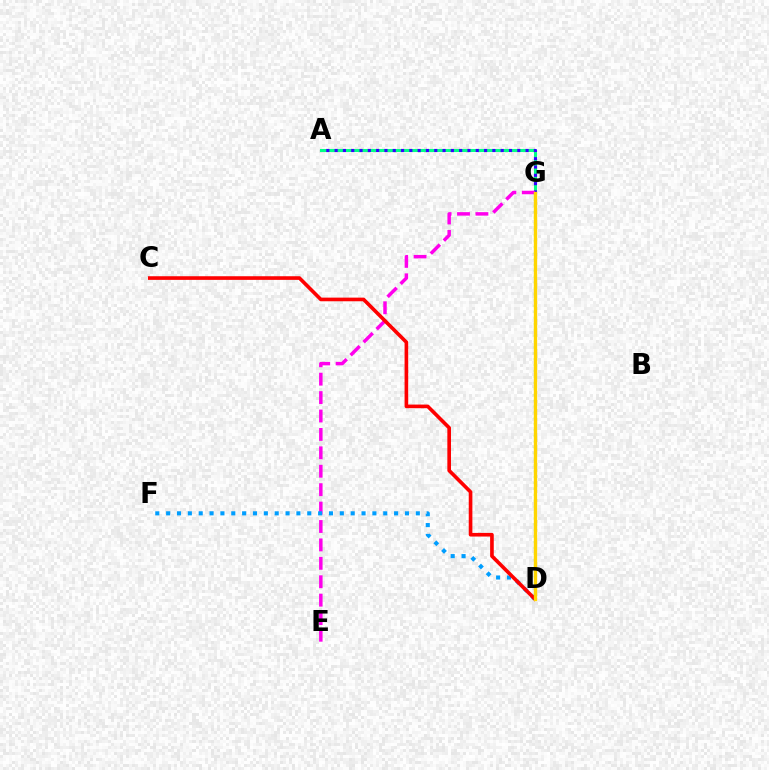{('A', 'G'): [{'color': '#00ff86', 'line_style': 'solid', 'thickness': 2.21}, {'color': '#3700ff', 'line_style': 'dotted', 'thickness': 2.26}], ('E', 'G'): [{'color': '#ff00ed', 'line_style': 'dashed', 'thickness': 2.5}], ('D', 'G'): [{'color': '#4fff00', 'line_style': 'dotted', 'thickness': 1.6}, {'color': '#ffd500', 'line_style': 'solid', 'thickness': 2.39}], ('D', 'F'): [{'color': '#009eff', 'line_style': 'dotted', 'thickness': 2.95}], ('C', 'D'): [{'color': '#ff0000', 'line_style': 'solid', 'thickness': 2.62}]}